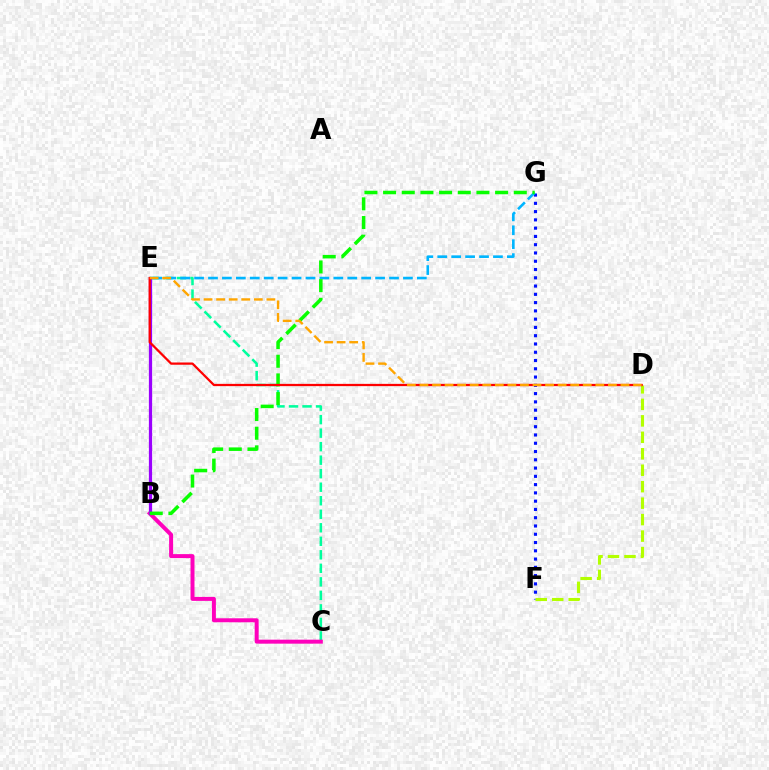{('C', 'E'): [{'color': '#00ff9d', 'line_style': 'dashed', 'thickness': 1.84}], ('F', 'G'): [{'color': '#0010ff', 'line_style': 'dotted', 'thickness': 2.25}], ('E', 'G'): [{'color': '#00b5ff', 'line_style': 'dashed', 'thickness': 1.89}], ('D', 'F'): [{'color': '#b3ff00', 'line_style': 'dashed', 'thickness': 2.24}], ('B', 'C'): [{'color': '#ff00bd', 'line_style': 'solid', 'thickness': 2.87}], ('B', 'E'): [{'color': '#9b00ff', 'line_style': 'solid', 'thickness': 2.33}], ('B', 'G'): [{'color': '#08ff00', 'line_style': 'dashed', 'thickness': 2.54}], ('D', 'E'): [{'color': '#ff0000', 'line_style': 'solid', 'thickness': 1.62}, {'color': '#ffa500', 'line_style': 'dashed', 'thickness': 1.71}]}